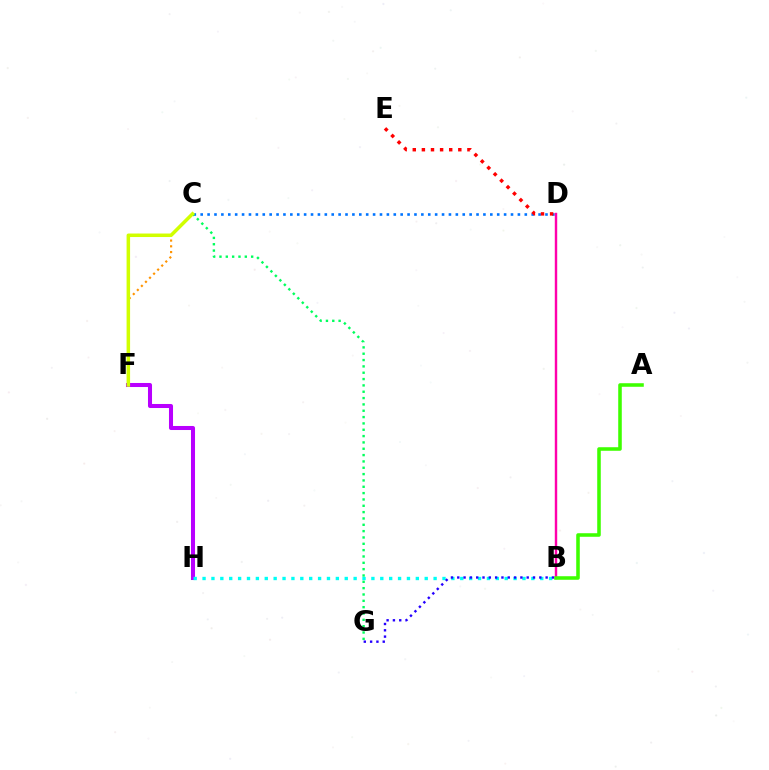{('C', 'D'): [{'color': '#0074ff', 'line_style': 'dotted', 'thickness': 1.87}], ('B', 'D'): [{'color': '#ff00ac', 'line_style': 'solid', 'thickness': 1.74}], ('A', 'B'): [{'color': '#3dff00', 'line_style': 'solid', 'thickness': 2.56}], ('D', 'E'): [{'color': '#ff0000', 'line_style': 'dotted', 'thickness': 2.47}], ('C', 'F'): [{'color': '#ff9400', 'line_style': 'dotted', 'thickness': 1.56}, {'color': '#d1ff00', 'line_style': 'solid', 'thickness': 2.53}], ('F', 'H'): [{'color': '#b900ff', 'line_style': 'solid', 'thickness': 2.91}], ('B', 'H'): [{'color': '#00fff6', 'line_style': 'dotted', 'thickness': 2.41}], ('B', 'G'): [{'color': '#2500ff', 'line_style': 'dotted', 'thickness': 1.72}], ('C', 'G'): [{'color': '#00ff5c', 'line_style': 'dotted', 'thickness': 1.72}]}